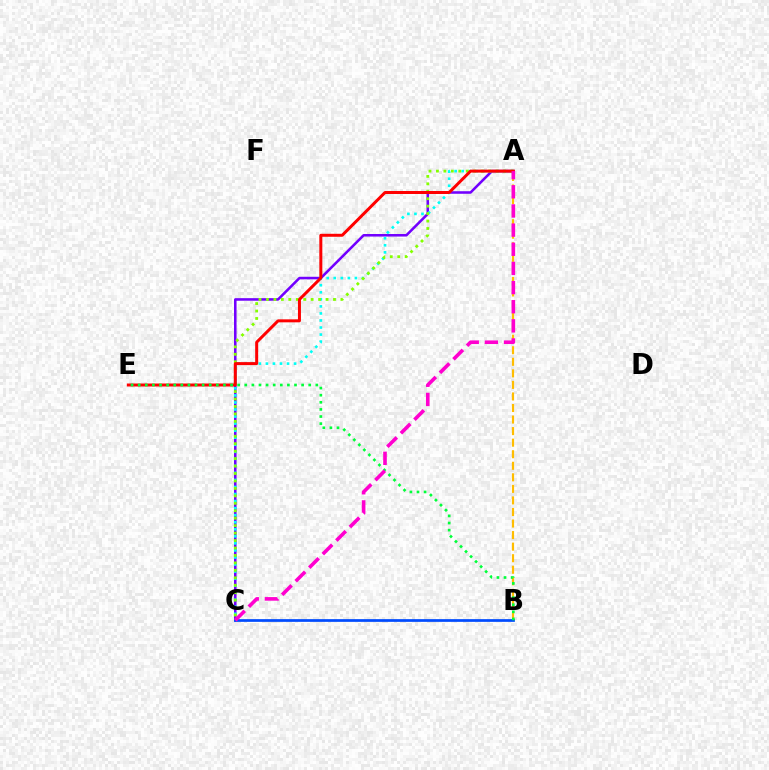{('A', 'C'): [{'color': '#7200ff', 'line_style': 'solid', 'thickness': 1.84}, {'color': '#00fff6', 'line_style': 'dotted', 'thickness': 1.91}, {'color': '#84ff00', 'line_style': 'dotted', 'thickness': 2.02}, {'color': '#ff00cf', 'line_style': 'dashed', 'thickness': 2.6}], ('A', 'B'): [{'color': '#ffbd00', 'line_style': 'dashed', 'thickness': 1.57}], ('A', 'E'): [{'color': '#ff0000', 'line_style': 'solid', 'thickness': 2.15}], ('B', 'C'): [{'color': '#004bff', 'line_style': 'solid', 'thickness': 1.96}], ('B', 'E'): [{'color': '#00ff39', 'line_style': 'dotted', 'thickness': 1.93}]}